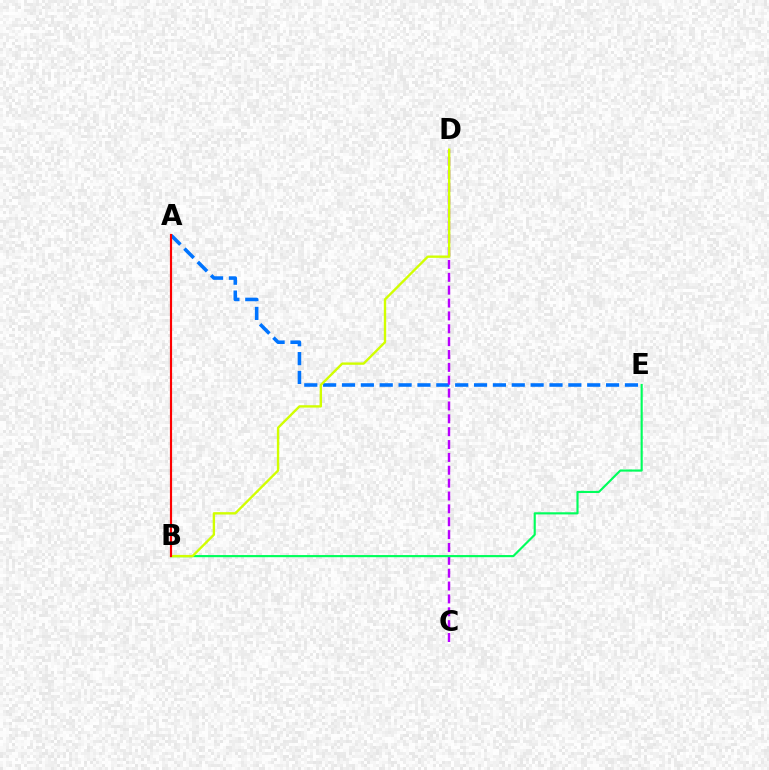{('A', 'E'): [{'color': '#0074ff', 'line_style': 'dashed', 'thickness': 2.56}], ('C', 'D'): [{'color': '#b900ff', 'line_style': 'dashed', 'thickness': 1.75}], ('B', 'E'): [{'color': '#00ff5c', 'line_style': 'solid', 'thickness': 1.54}], ('B', 'D'): [{'color': '#d1ff00', 'line_style': 'solid', 'thickness': 1.7}], ('A', 'B'): [{'color': '#ff0000', 'line_style': 'solid', 'thickness': 1.56}]}